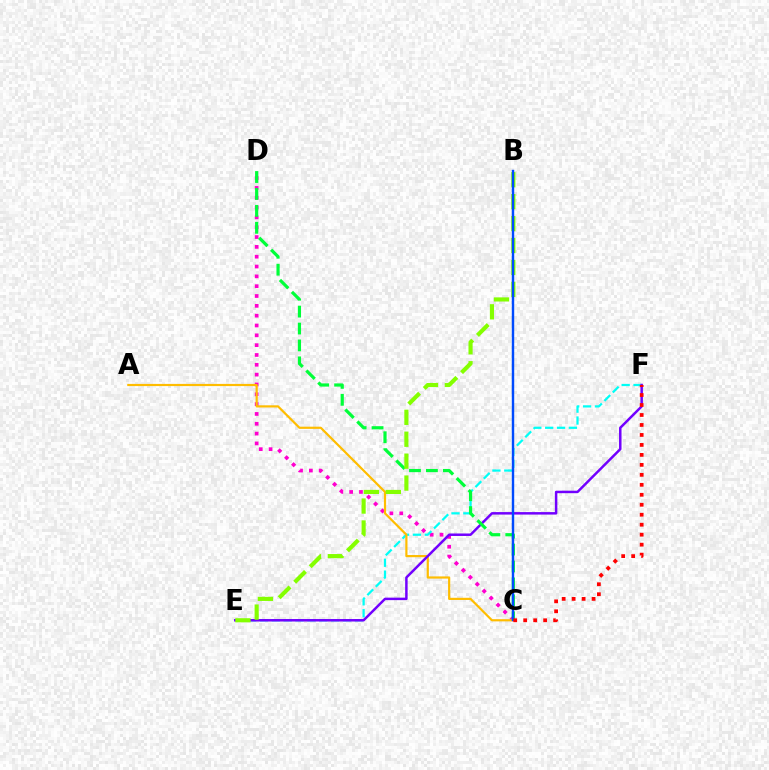{('C', 'D'): [{'color': '#ff00cf', 'line_style': 'dotted', 'thickness': 2.67}, {'color': '#00ff39', 'line_style': 'dashed', 'thickness': 2.3}], ('E', 'F'): [{'color': '#00fff6', 'line_style': 'dashed', 'thickness': 1.61}, {'color': '#7200ff', 'line_style': 'solid', 'thickness': 1.79}], ('A', 'C'): [{'color': '#ffbd00', 'line_style': 'solid', 'thickness': 1.57}], ('B', 'E'): [{'color': '#84ff00', 'line_style': 'dashed', 'thickness': 2.98}], ('B', 'C'): [{'color': '#004bff', 'line_style': 'solid', 'thickness': 1.74}], ('C', 'F'): [{'color': '#ff0000', 'line_style': 'dotted', 'thickness': 2.71}]}